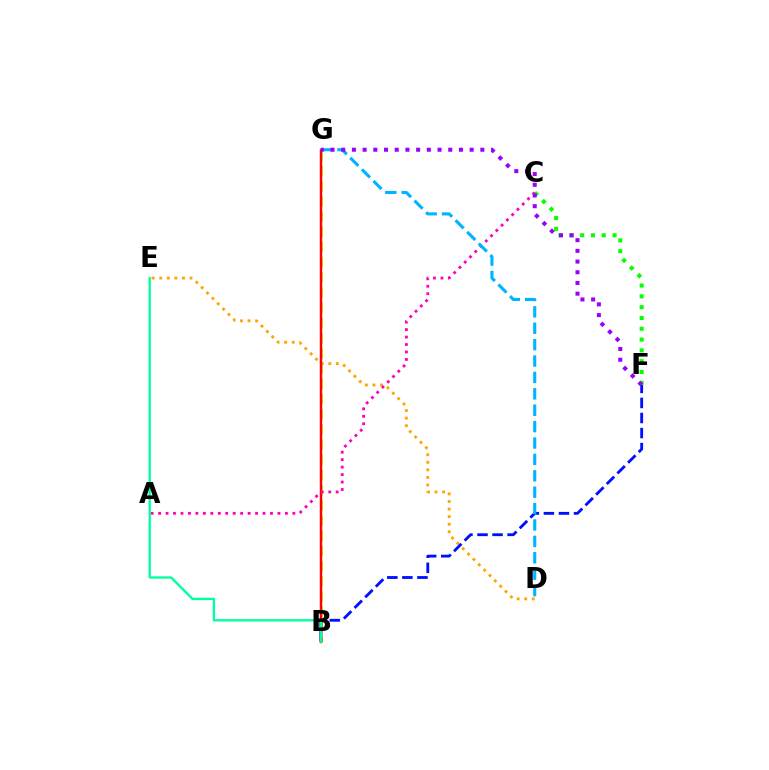{('B', 'G'): [{'color': '#b3ff00', 'line_style': 'dashed', 'thickness': 2.07}, {'color': '#ff0000', 'line_style': 'solid', 'thickness': 1.77}], ('D', 'E'): [{'color': '#ffa500', 'line_style': 'dotted', 'thickness': 2.06}], ('C', 'F'): [{'color': '#08ff00', 'line_style': 'dotted', 'thickness': 2.94}], ('B', 'F'): [{'color': '#0010ff', 'line_style': 'dashed', 'thickness': 2.04}], ('A', 'C'): [{'color': '#ff00bd', 'line_style': 'dotted', 'thickness': 2.03}], ('B', 'E'): [{'color': '#00ff9d', 'line_style': 'solid', 'thickness': 1.67}], ('D', 'G'): [{'color': '#00b5ff', 'line_style': 'dashed', 'thickness': 2.23}], ('F', 'G'): [{'color': '#9b00ff', 'line_style': 'dotted', 'thickness': 2.91}]}